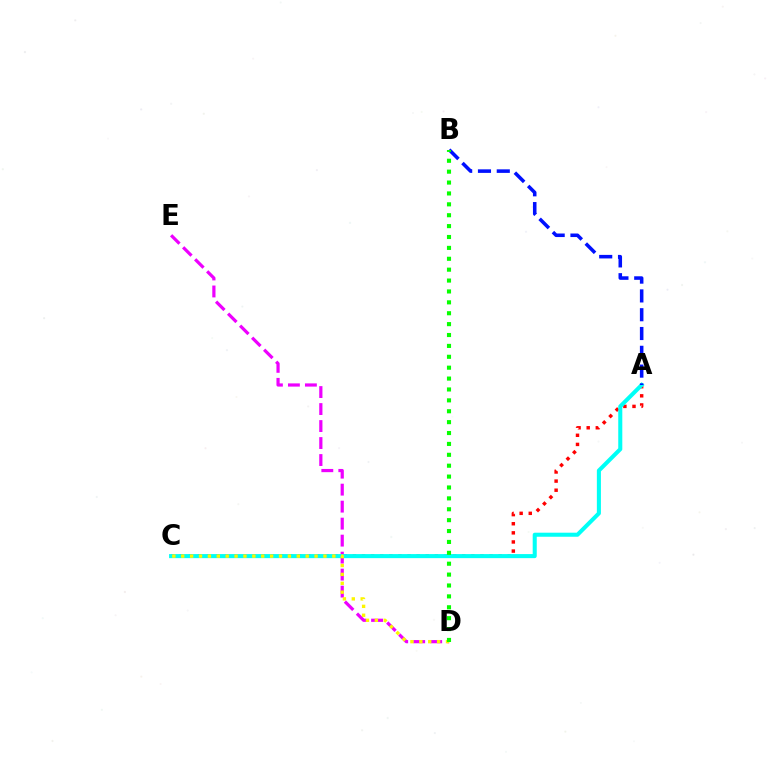{('D', 'E'): [{'color': '#ee00ff', 'line_style': 'dashed', 'thickness': 2.31}], ('A', 'C'): [{'color': '#ff0000', 'line_style': 'dotted', 'thickness': 2.48}, {'color': '#00fff6', 'line_style': 'solid', 'thickness': 2.92}], ('A', 'B'): [{'color': '#0010ff', 'line_style': 'dashed', 'thickness': 2.55}], ('C', 'D'): [{'color': '#fcf500', 'line_style': 'dotted', 'thickness': 2.42}], ('B', 'D'): [{'color': '#08ff00', 'line_style': 'dotted', 'thickness': 2.96}]}